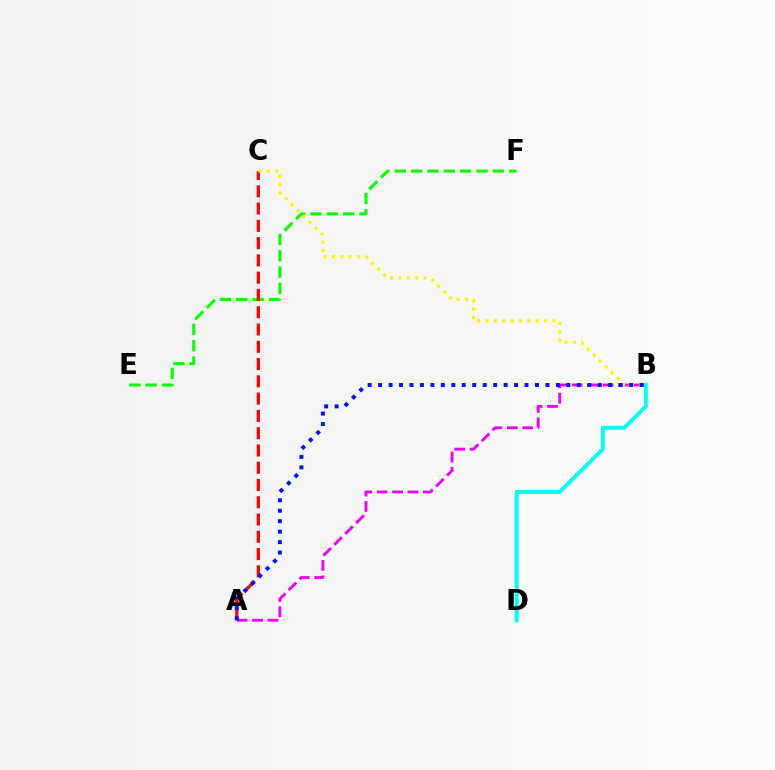{('E', 'F'): [{'color': '#08ff00', 'line_style': 'dashed', 'thickness': 2.22}], ('A', 'B'): [{'color': '#ee00ff', 'line_style': 'dashed', 'thickness': 2.09}, {'color': '#0010ff', 'line_style': 'dotted', 'thickness': 2.84}], ('A', 'C'): [{'color': '#ff0000', 'line_style': 'dashed', 'thickness': 2.35}], ('B', 'D'): [{'color': '#00fff6', 'line_style': 'solid', 'thickness': 2.83}], ('B', 'C'): [{'color': '#fcf500', 'line_style': 'dotted', 'thickness': 2.27}]}